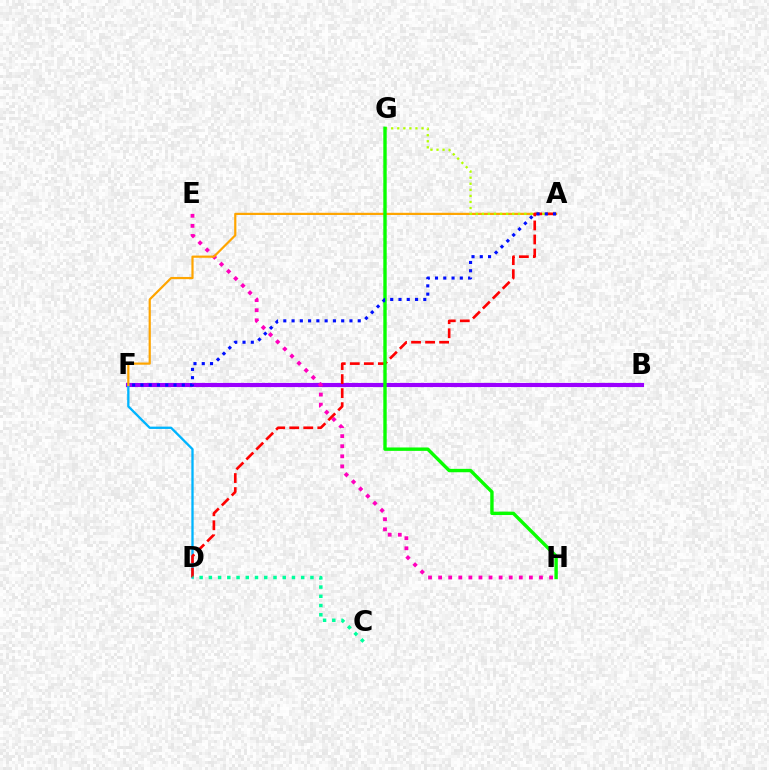{('B', 'F'): [{'color': '#9b00ff', 'line_style': 'solid', 'thickness': 2.97}], ('D', 'F'): [{'color': '#00b5ff', 'line_style': 'solid', 'thickness': 1.67}], ('E', 'H'): [{'color': '#ff00bd', 'line_style': 'dotted', 'thickness': 2.74}], ('A', 'F'): [{'color': '#ffa500', 'line_style': 'solid', 'thickness': 1.58}, {'color': '#0010ff', 'line_style': 'dotted', 'thickness': 2.25}], ('A', 'G'): [{'color': '#b3ff00', 'line_style': 'dotted', 'thickness': 1.65}], ('A', 'D'): [{'color': '#ff0000', 'line_style': 'dashed', 'thickness': 1.91}], ('G', 'H'): [{'color': '#08ff00', 'line_style': 'solid', 'thickness': 2.44}], ('C', 'D'): [{'color': '#00ff9d', 'line_style': 'dotted', 'thickness': 2.51}]}